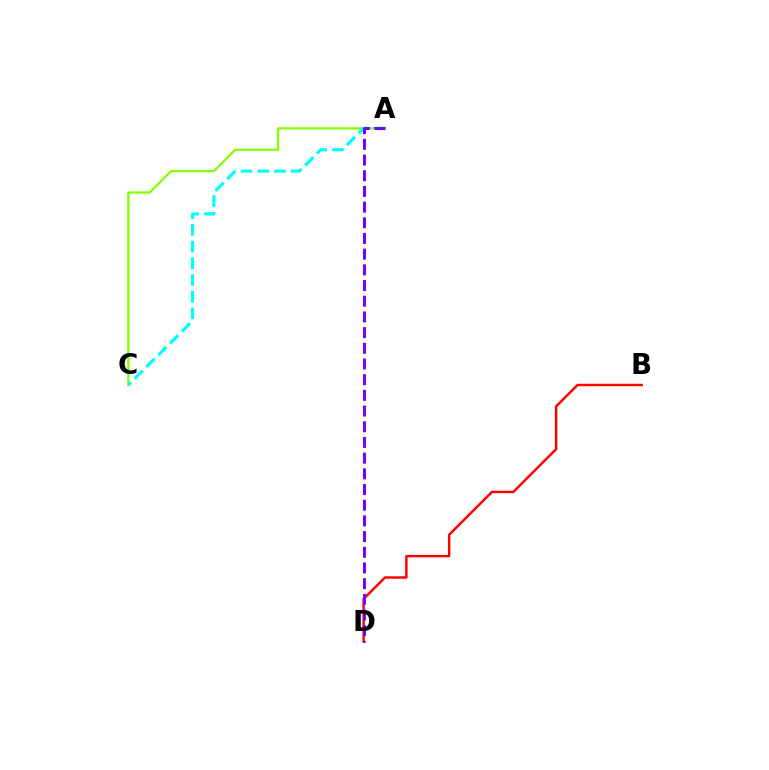{('A', 'C'): [{'color': '#84ff00', 'line_style': 'solid', 'thickness': 1.61}, {'color': '#00fff6', 'line_style': 'dashed', 'thickness': 2.27}], ('B', 'D'): [{'color': '#ff0000', 'line_style': 'solid', 'thickness': 1.76}], ('A', 'D'): [{'color': '#7200ff', 'line_style': 'dashed', 'thickness': 2.13}]}